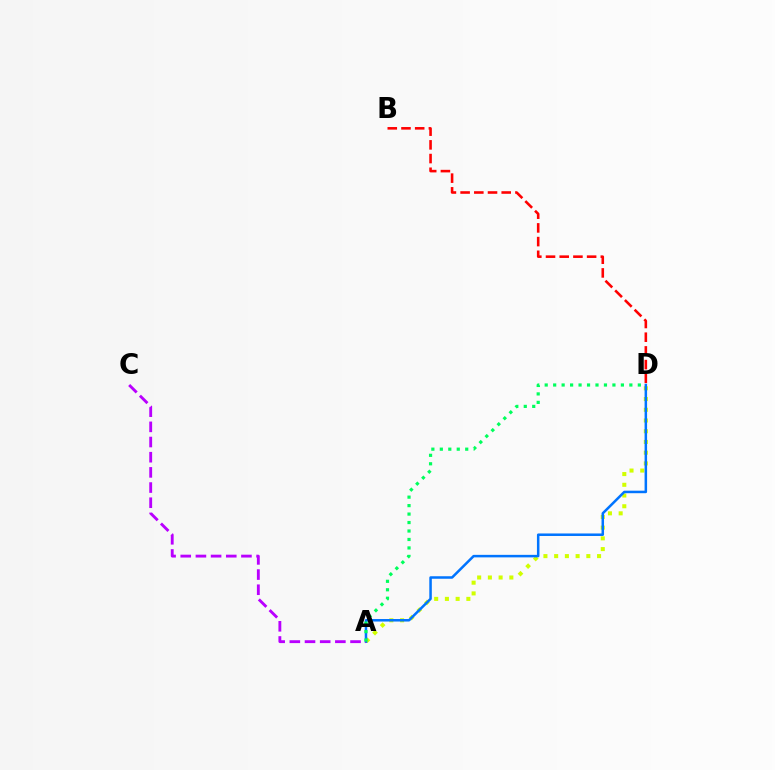{('A', 'D'): [{'color': '#d1ff00', 'line_style': 'dotted', 'thickness': 2.91}, {'color': '#0074ff', 'line_style': 'solid', 'thickness': 1.81}, {'color': '#00ff5c', 'line_style': 'dotted', 'thickness': 2.3}], ('A', 'C'): [{'color': '#b900ff', 'line_style': 'dashed', 'thickness': 2.06}], ('B', 'D'): [{'color': '#ff0000', 'line_style': 'dashed', 'thickness': 1.86}]}